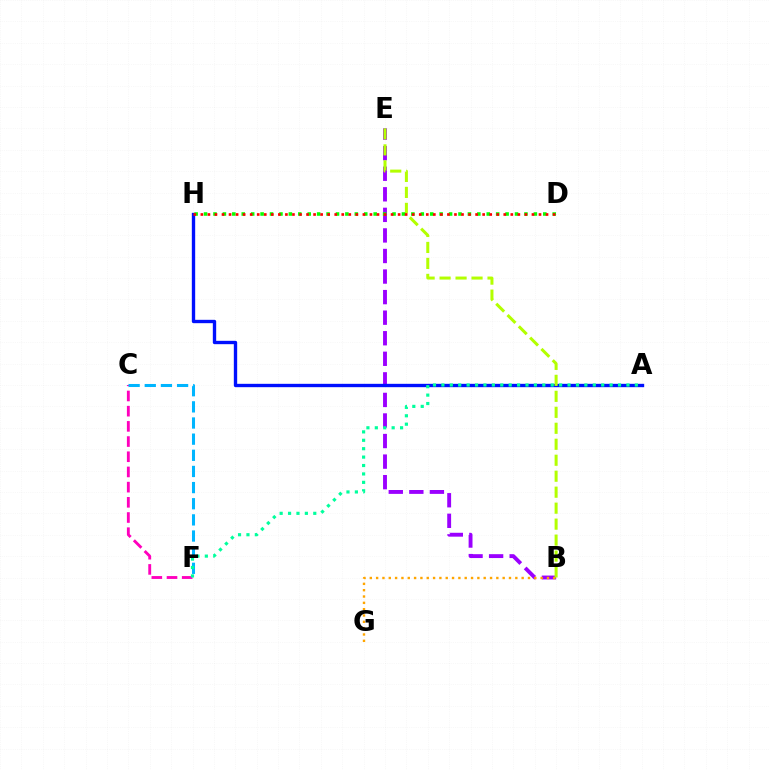{('B', 'E'): [{'color': '#9b00ff', 'line_style': 'dashed', 'thickness': 2.79}, {'color': '#b3ff00', 'line_style': 'dashed', 'thickness': 2.17}], ('C', 'F'): [{'color': '#ff00bd', 'line_style': 'dashed', 'thickness': 2.06}, {'color': '#00b5ff', 'line_style': 'dashed', 'thickness': 2.19}], ('B', 'G'): [{'color': '#ffa500', 'line_style': 'dotted', 'thickness': 1.72}], ('A', 'H'): [{'color': '#0010ff', 'line_style': 'solid', 'thickness': 2.41}], ('D', 'H'): [{'color': '#08ff00', 'line_style': 'dotted', 'thickness': 2.56}, {'color': '#ff0000', 'line_style': 'dotted', 'thickness': 1.91}], ('A', 'F'): [{'color': '#00ff9d', 'line_style': 'dotted', 'thickness': 2.29}]}